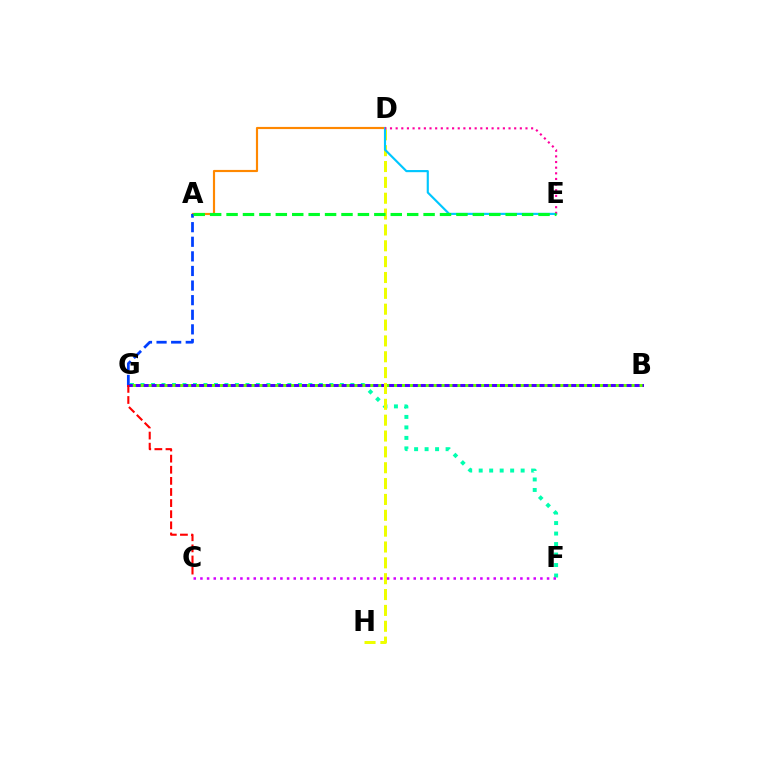{('F', 'G'): [{'color': '#00ffaf', 'line_style': 'dotted', 'thickness': 2.85}], ('A', 'D'): [{'color': '#ff8800', 'line_style': 'solid', 'thickness': 1.56}], ('B', 'G'): [{'color': '#4f00ff', 'line_style': 'solid', 'thickness': 2.15}, {'color': '#66ff00', 'line_style': 'dotted', 'thickness': 2.15}], ('C', 'G'): [{'color': '#ff0000', 'line_style': 'dashed', 'thickness': 1.51}], ('A', 'G'): [{'color': '#003fff', 'line_style': 'dashed', 'thickness': 1.98}], ('D', 'H'): [{'color': '#eeff00', 'line_style': 'dashed', 'thickness': 2.15}], ('D', 'E'): [{'color': '#00c7ff', 'line_style': 'solid', 'thickness': 1.55}, {'color': '#ff00a0', 'line_style': 'dotted', 'thickness': 1.53}], ('A', 'E'): [{'color': '#00ff27', 'line_style': 'dashed', 'thickness': 2.23}], ('C', 'F'): [{'color': '#d600ff', 'line_style': 'dotted', 'thickness': 1.81}]}